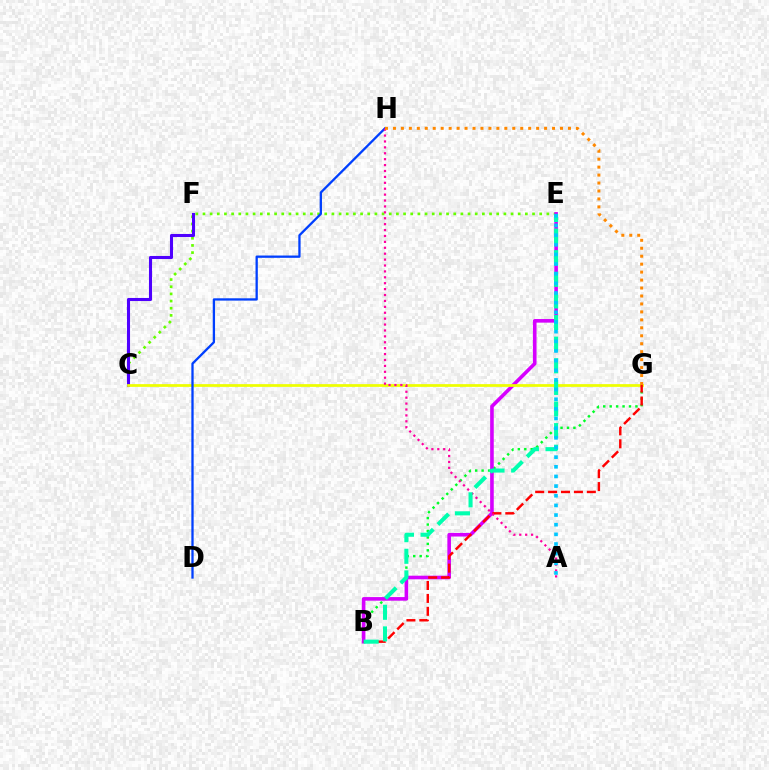{('B', 'G'): [{'color': '#00ff27', 'line_style': 'dotted', 'thickness': 1.75}, {'color': '#ff0000', 'line_style': 'dashed', 'thickness': 1.75}], ('C', 'E'): [{'color': '#66ff00', 'line_style': 'dotted', 'thickness': 1.95}], ('B', 'E'): [{'color': '#d600ff', 'line_style': 'solid', 'thickness': 2.6}, {'color': '#00ffaf', 'line_style': 'dashed', 'thickness': 2.94}], ('C', 'F'): [{'color': '#4f00ff', 'line_style': 'solid', 'thickness': 2.21}], ('C', 'G'): [{'color': '#eeff00', 'line_style': 'solid', 'thickness': 1.97}], ('D', 'H'): [{'color': '#003fff', 'line_style': 'solid', 'thickness': 1.65}], ('A', 'H'): [{'color': '#ff00a0', 'line_style': 'dotted', 'thickness': 1.6}], ('G', 'H'): [{'color': '#ff8800', 'line_style': 'dotted', 'thickness': 2.16}], ('A', 'E'): [{'color': '#00c7ff', 'line_style': 'dotted', 'thickness': 2.62}]}